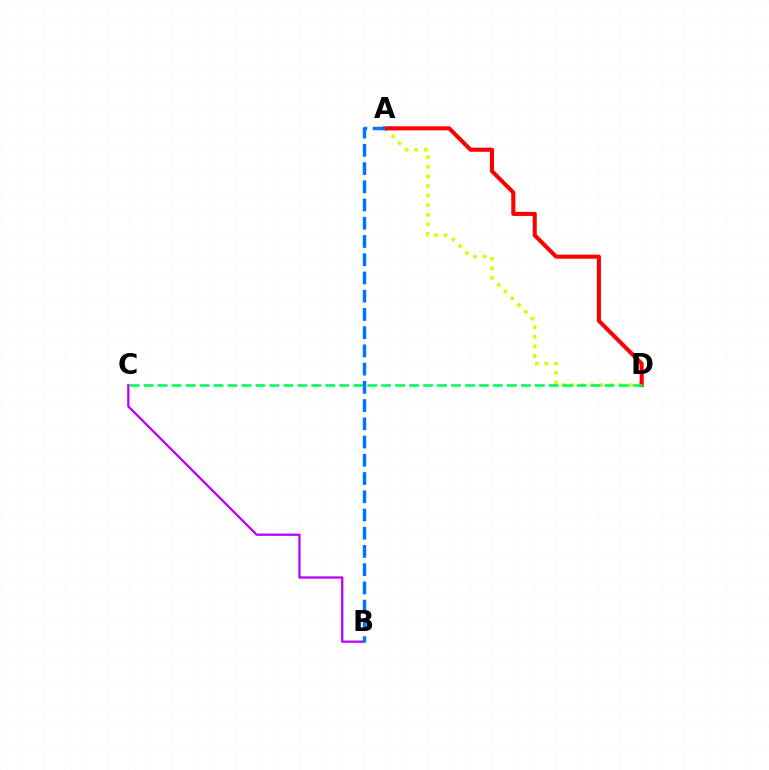{('A', 'D'): [{'color': '#d1ff00', 'line_style': 'dotted', 'thickness': 2.6}, {'color': '#ff0000', 'line_style': 'solid', 'thickness': 2.95}], ('B', 'C'): [{'color': '#b900ff', 'line_style': 'solid', 'thickness': 1.64}], ('C', 'D'): [{'color': '#00ff5c', 'line_style': 'dashed', 'thickness': 1.9}], ('A', 'B'): [{'color': '#0074ff', 'line_style': 'dashed', 'thickness': 2.48}]}